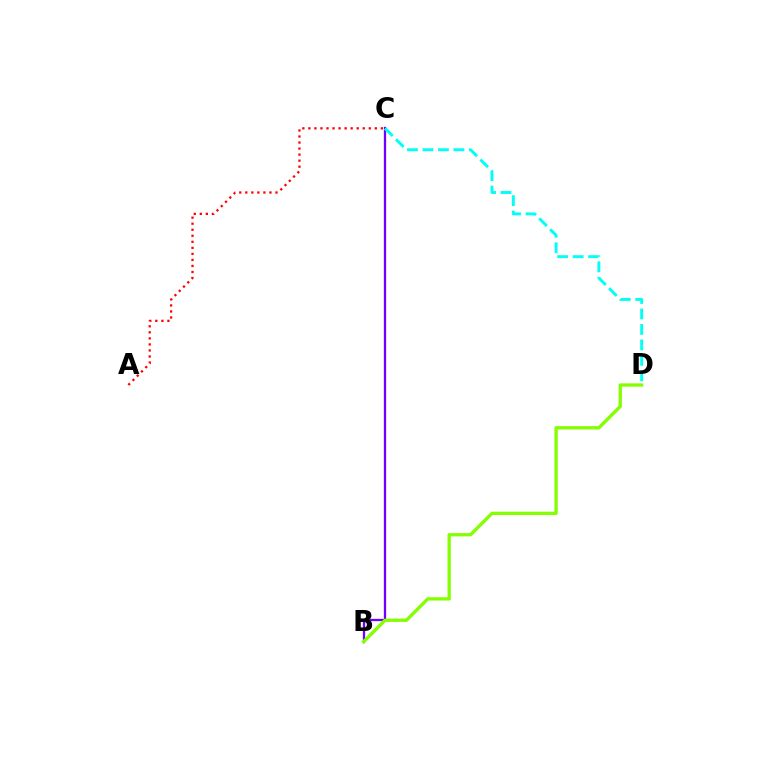{('B', 'C'): [{'color': '#7200ff', 'line_style': 'solid', 'thickness': 1.65}], ('C', 'D'): [{'color': '#00fff6', 'line_style': 'dashed', 'thickness': 2.1}], ('B', 'D'): [{'color': '#84ff00', 'line_style': 'solid', 'thickness': 2.37}], ('A', 'C'): [{'color': '#ff0000', 'line_style': 'dotted', 'thickness': 1.64}]}